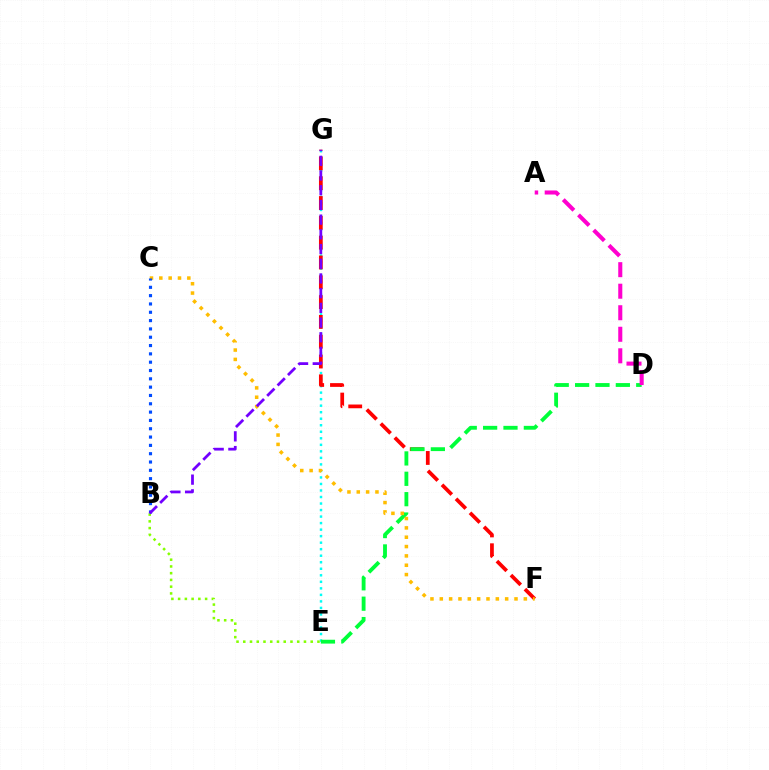{('E', 'G'): [{'color': '#00fff6', 'line_style': 'dotted', 'thickness': 1.77}], ('F', 'G'): [{'color': '#ff0000', 'line_style': 'dashed', 'thickness': 2.69}], ('B', 'E'): [{'color': '#84ff00', 'line_style': 'dotted', 'thickness': 1.83}], ('D', 'E'): [{'color': '#00ff39', 'line_style': 'dashed', 'thickness': 2.77}], ('A', 'D'): [{'color': '#ff00cf', 'line_style': 'dashed', 'thickness': 2.93}], ('C', 'F'): [{'color': '#ffbd00', 'line_style': 'dotted', 'thickness': 2.54}], ('B', 'C'): [{'color': '#004bff', 'line_style': 'dotted', 'thickness': 2.26}], ('B', 'G'): [{'color': '#7200ff', 'line_style': 'dashed', 'thickness': 2.0}]}